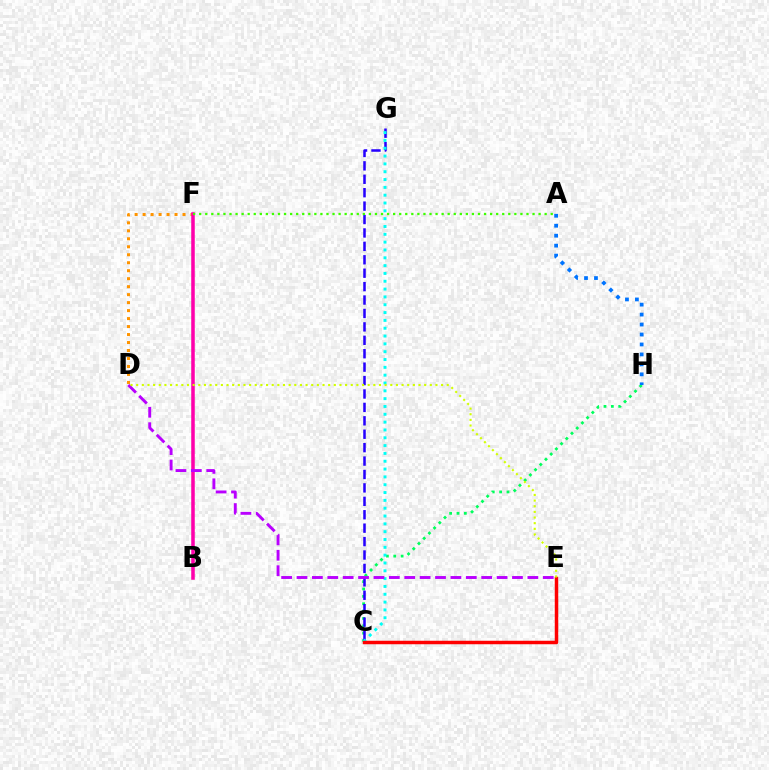{('D', 'F'): [{'color': '#ff9400', 'line_style': 'dotted', 'thickness': 2.17}], ('B', 'F'): [{'color': '#ff00ac', 'line_style': 'solid', 'thickness': 2.54}], ('C', 'H'): [{'color': '#00ff5c', 'line_style': 'dotted', 'thickness': 2.0}], ('C', 'G'): [{'color': '#2500ff', 'line_style': 'dashed', 'thickness': 1.82}, {'color': '#00fff6', 'line_style': 'dotted', 'thickness': 2.13}], ('C', 'E'): [{'color': '#ff0000', 'line_style': 'solid', 'thickness': 2.5}], ('D', 'E'): [{'color': '#b900ff', 'line_style': 'dashed', 'thickness': 2.09}, {'color': '#d1ff00', 'line_style': 'dotted', 'thickness': 1.53}], ('A', 'H'): [{'color': '#0074ff', 'line_style': 'dotted', 'thickness': 2.71}], ('A', 'F'): [{'color': '#3dff00', 'line_style': 'dotted', 'thickness': 1.65}]}